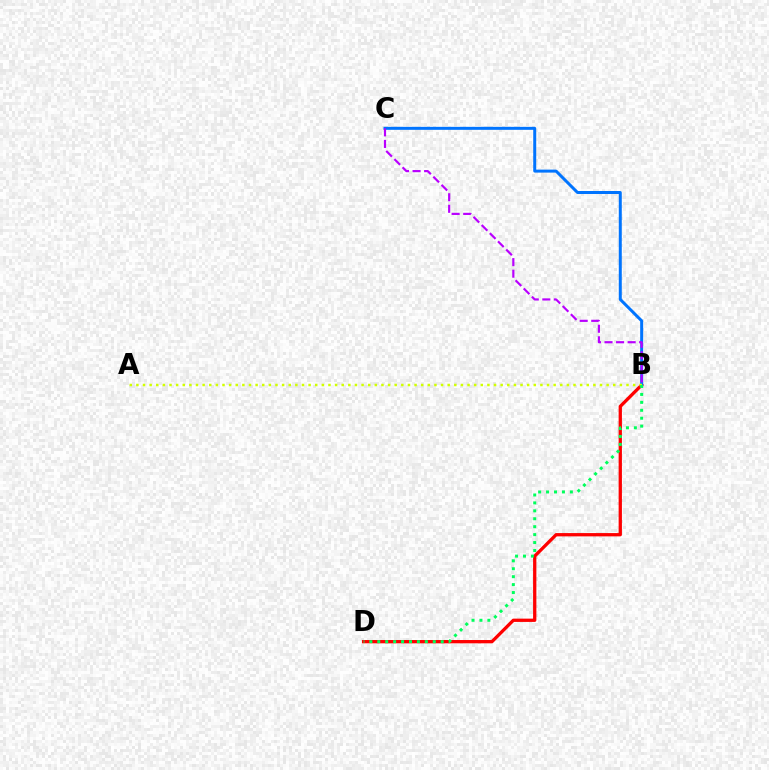{('B', 'D'): [{'color': '#ff0000', 'line_style': 'solid', 'thickness': 2.37}, {'color': '#00ff5c', 'line_style': 'dotted', 'thickness': 2.15}], ('B', 'C'): [{'color': '#0074ff', 'line_style': 'solid', 'thickness': 2.15}, {'color': '#b900ff', 'line_style': 'dashed', 'thickness': 1.57}], ('A', 'B'): [{'color': '#d1ff00', 'line_style': 'dotted', 'thickness': 1.8}]}